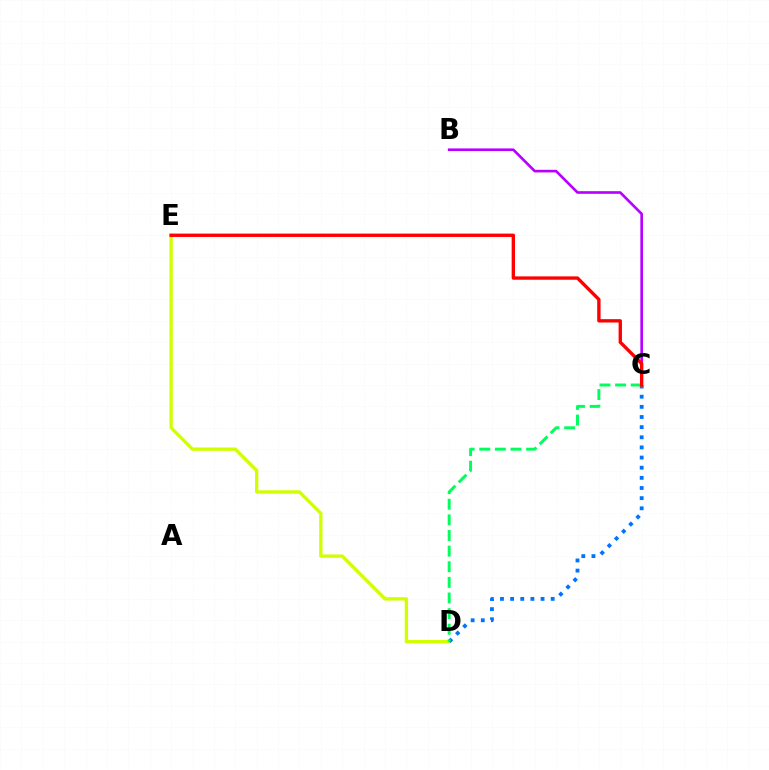{('D', 'E'): [{'color': '#d1ff00', 'line_style': 'solid', 'thickness': 2.41}], ('B', 'C'): [{'color': '#b900ff', 'line_style': 'solid', 'thickness': 1.9}], ('C', 'D'): [{'color': '#0074ff', 'line_style': 'dotted', 'thickness': 2.76}, {'color': '#00ff5c', 'line_style': 'dashed', 'thickness': 2.12}], ('C', 'E'): [{'color': '#ff0000', 'line_style': 'solid', 'thickness': 2.41}]}